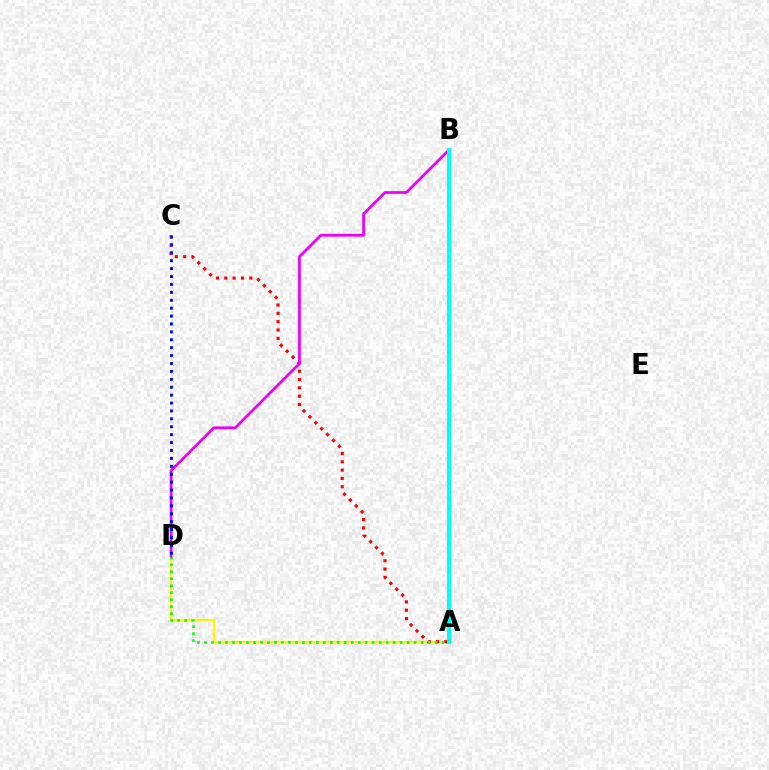{('A', 'D'): [{'color': '#fcf500', 'line_style': 'solid', 'thickness': 1.59}, {'color': '#08ff00', 'line_style': 'dotted', 'thickness': 1.9}], ('A', 'C'): [{'color': '#ff0000', 'line_style': 'dotted', 'thickness': 2.26}], ('B', 'D'): [{'color': '#ee00ff', 'line_style': 'solid', 'thickness': 1.98}], ('C', 'D'): [{'color': '#0010ff', 'line_style': 'dotted', 'thickness': 2.15}], ('A', 'B'): [{'color': '#00fff6', 'line_style': 'solid', 'thickness': 2.89}]}